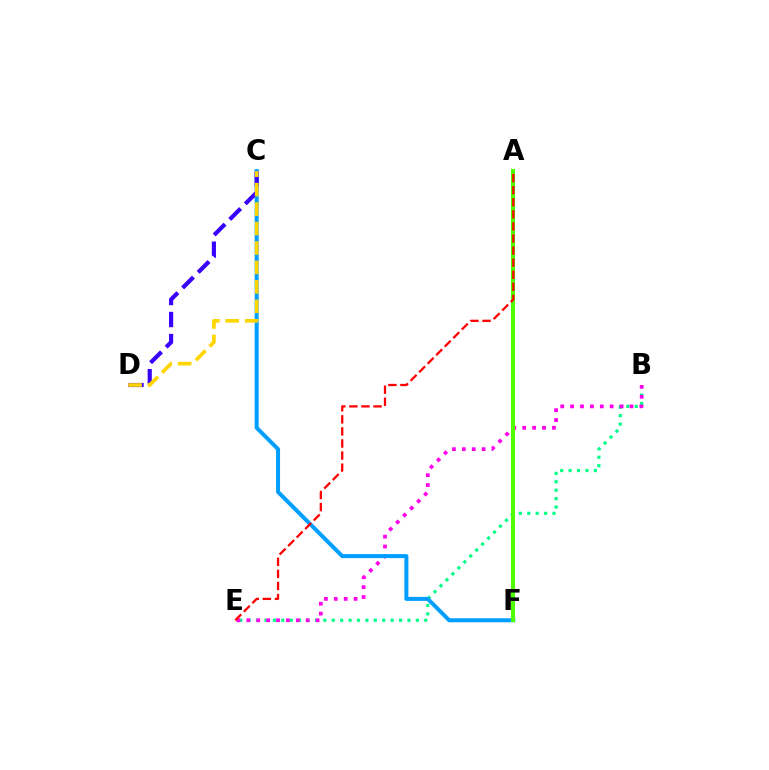{('B', 'E'): [{'color': '#00ff86', 'line_style': 'dotted', 'thickness': 2.29}, {'color': '#ff00ed', 'line_style': 'dotted', 'thickness': 2.69}], ('C', 'F'): [{'color': '#009eff', 'line_style': 'solid', 'thickness': 2.88}], ('C', 'D'): [{'color': '#3700ff', 'line_style': 'dashed', 'thickness': 2.99}, {'color': '#ffd500', 'line_style': 'dashed', 'thickness': 2.64}], ('A', 'F'): [{'color': '#4fff00', 'line_style': 'solid', 'thickness': 2.92}], ('A', 'E'): [{'color': '#ff0000', 'line_style': 'dashed', 'thickness': 1.64}]}